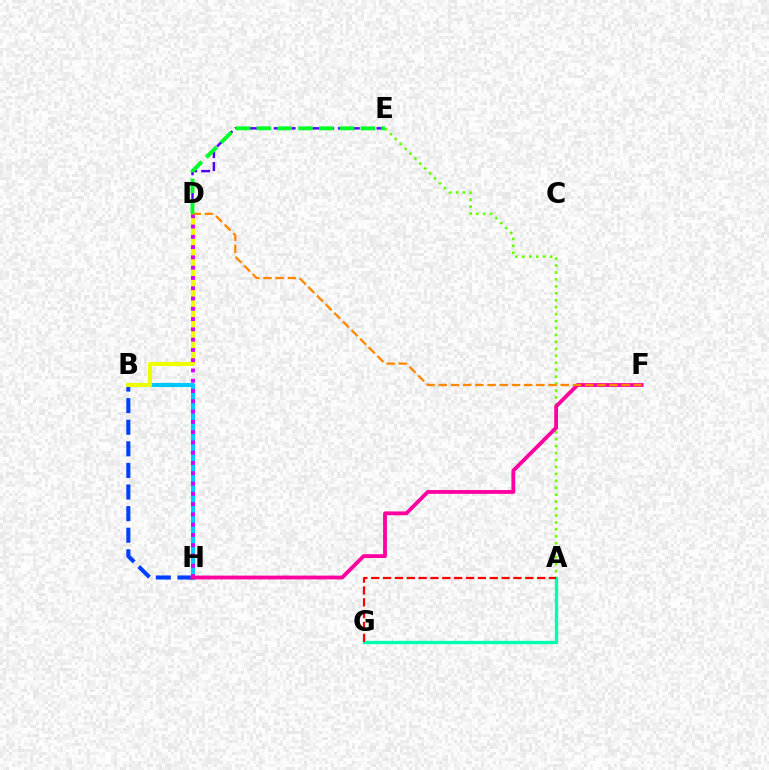{('D', 'E'): [{'color': '#4f00ff', 'line_style': 'dashed', 'thickness': 1.75}, {'color': '#00ff27', 'line_style': 'dashed', 'thickness': 2.82}], ('B', 'H'): [{'color': '#00c7ff', 'line_style': 'solid', 'thickness': 2.94}, {'color': '#003fff', 'line_style': 'dashed', 'thickness': 2.93}], ('A', 'E'): [{'color': '#66ff00', 'line_style': 'dotted', 'thickness': 1.89}], ('B', 'D'): [{'color': '#eeff00', 'line_style': 'solid', 'thickness': 2.98}], ('D', 'H'): [{'color': '#d600ff', 'line_style': 'dotted', 'thickness': 2.79}], ('A', 'G'): [{'color': '#00ffaf', 'line_style': 'solid', 'thickness': 2.4}, {'color': '#ff0000', 'line_style': 'dashed', 'thickness': 1.61}], ('F', 'H'): [{'color': '#ff00a0', 'line_style': 'solid', 'thickness': 2.75}], ('D', 'F'): [{'color': '#ff8800', 'line_style': 'dashed', 'thickness': 1.66}]}